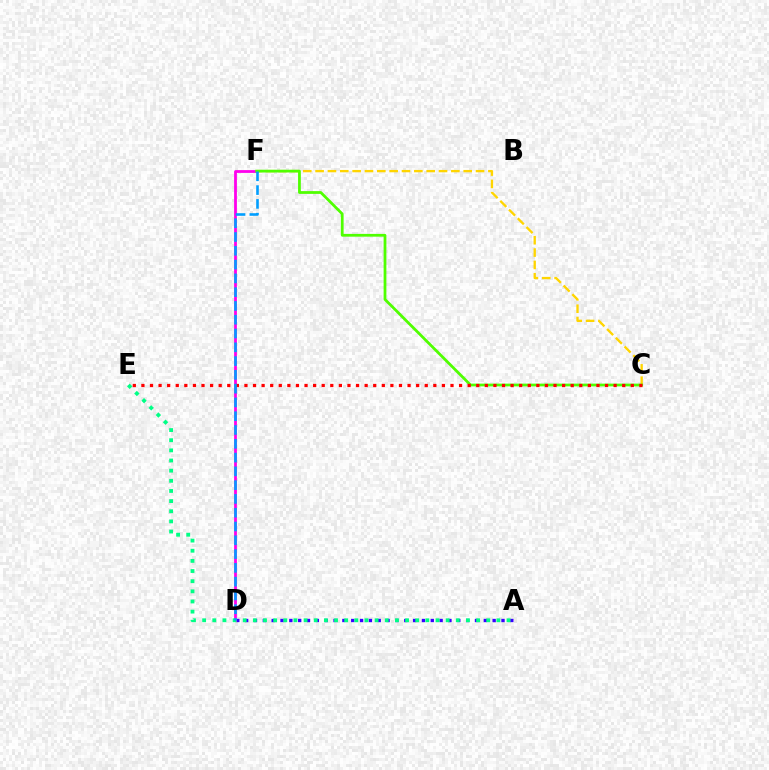{('A', 'D'): [{'color': '#3700ff', 'line_style': 'dotted', 'thickness': 2.4}], ('C', 'F'): [{'color': '#ffd500', 'line_style': 'dashed', 'thickness': 1.68}, {'color': '#4fff00', 'line_style': 'solid', 'thickness': 1.99}], ('D', 'F'): [{'color': '#ff00ed', 'line_style': 'solid', 'thickness': 2.01}, {'color': '#009eff', 'line_style': 'dashed', 'thickness': 1.87}], ('A', 'E'): [{'color': '#00ff86', 'line_style': 'dotted', 'thickness': 2.76}], ('C', 'E'): [{'color': '#ff0000', 'line_style': 'dotted', 'thickness': 2.33}]}